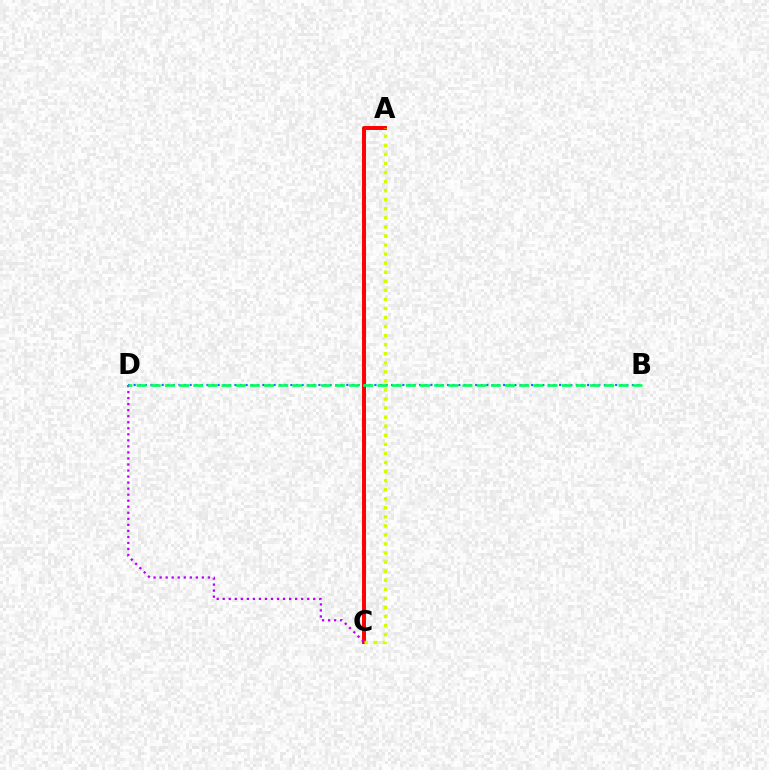{('A', 'C'): [{'color': '#ff0000', 'line_style': 'solid', 'thickness': 2.84}, {'color': '#d1ff00', 'line_style': 'dotted', 'thickness': 2.46}], ('B', 'D'): [{'color': '#0074ff', 'line_style': 'dotted', 'thickness': 1.52}, {'color': '#00ff5c', 'line_style': 'dashed', 'thickness': 1.93}], ('C', 'D'): [{'color': '#b900ff', 'line_style': 'dotted', 'thickness': 1.64}]}